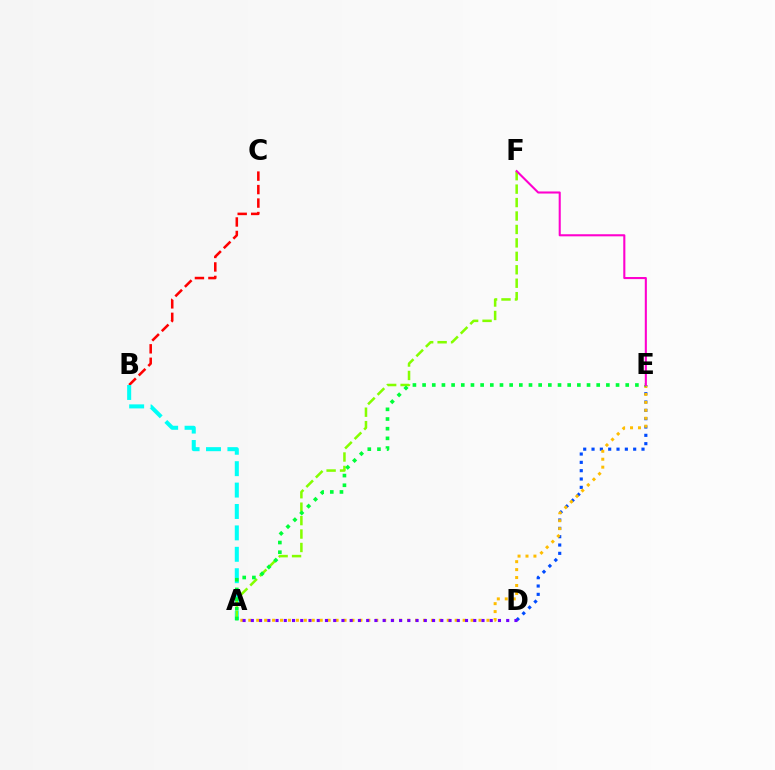{('D', 'E'): [{'color': '#004bff', 'line_style': 'dotted', 'thickness': 2.26}], ('B', 'C'): [{'color': '#ff0000', 'line_style': 'dashed', 'thickness': 1.83}], ('A', 'E'): [{'color': '#ffbd00', 'line_style': 'dotted', 'thickness': 2.16}, {'color': '#00ff39', 'line_style': 'dotted', 'thickness': 2.63}], ('A', 'B'): [{'color': '#00fff6', 'line_style': 'dashed', 'thickness': 2.91}], ('A', 'F'): [{'color': '#84ff00', 'line_style': 'dashed', 'thickness': 1.83}], ('A', 'D'): [{'color': '#7200ff', 'line_style': 'dotted', 'thickness': 2.24}], ('E', 'F'): [{'color': '#ff00cf', 'line_style': 'solid', 'thickness': 1.5}]}